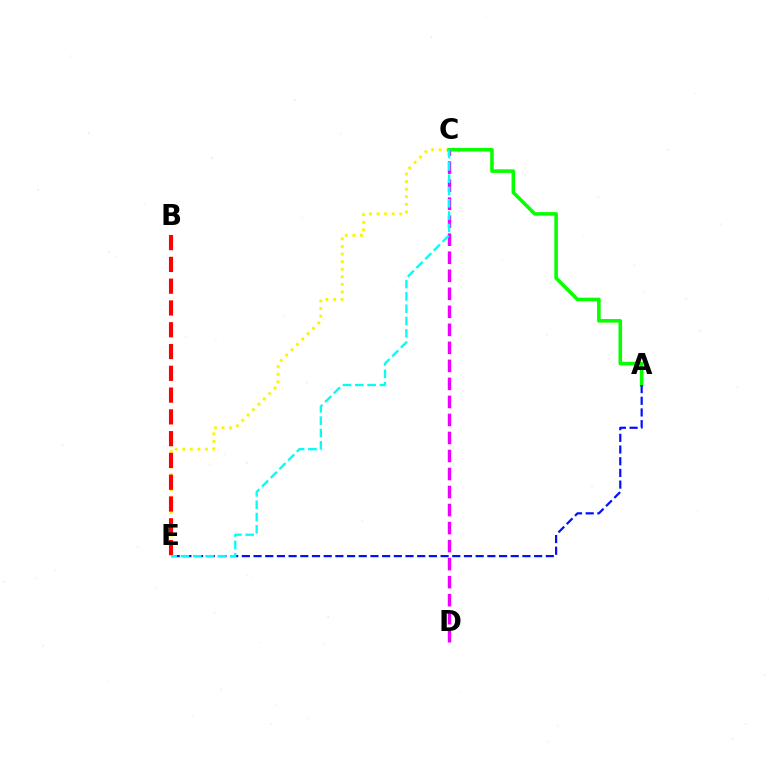{('C', 'E'): [{'color': '#fcf500', 'line_style': 'dotted', 'thickness': 2.06}, {'color': '#00fff6', 'line_style': 'dashed', 'thickness': 1.67}], ('A', 'C'): [{'color': '#08ff00', 'line_style': 'solid', 'thickness': 2.57}], ('B', 'E'): [{'color': '#ff0000', 'line_style': 'dashed', 'thickness': 2.96}], ('A', 'E'): [{'color': '#0010ff', 'line_style': 'dashed', 'thickness': 1.59}], ('C', 'D'): [{'color': '#ee00ff', 'line_style': 'dashed', 'thickness': 2.45}]}